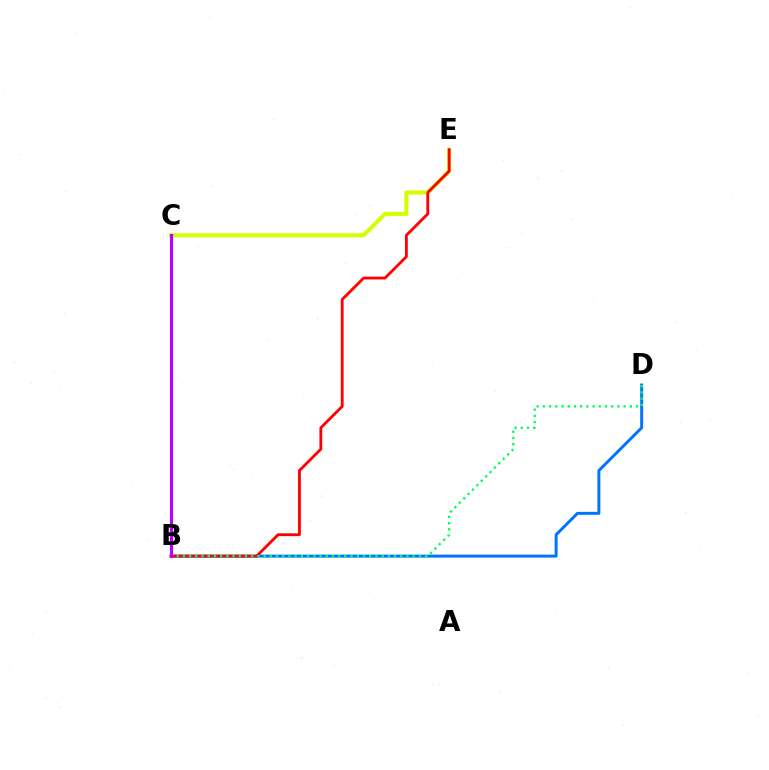{('B', 'D'): [{'color': '#0074ff', 'line_style': 'solid', 'thickness': 2.14}, {'color': '#00ff5c', 'line_style': 'dotted', 'thickness': 1.69}], ('C', 'E'): [{'color': '#d1ff00', 'line_style': 'solid', 'thickness': 2.94}], ('B', 'E'): [{'color': '#ff0000', 'line_style': 'solid', 'thickness': 2.02}], ('B', 'C'): [{'color': '#b900ff', 'line_style': 'solid', 'thickness': 2.26}]}